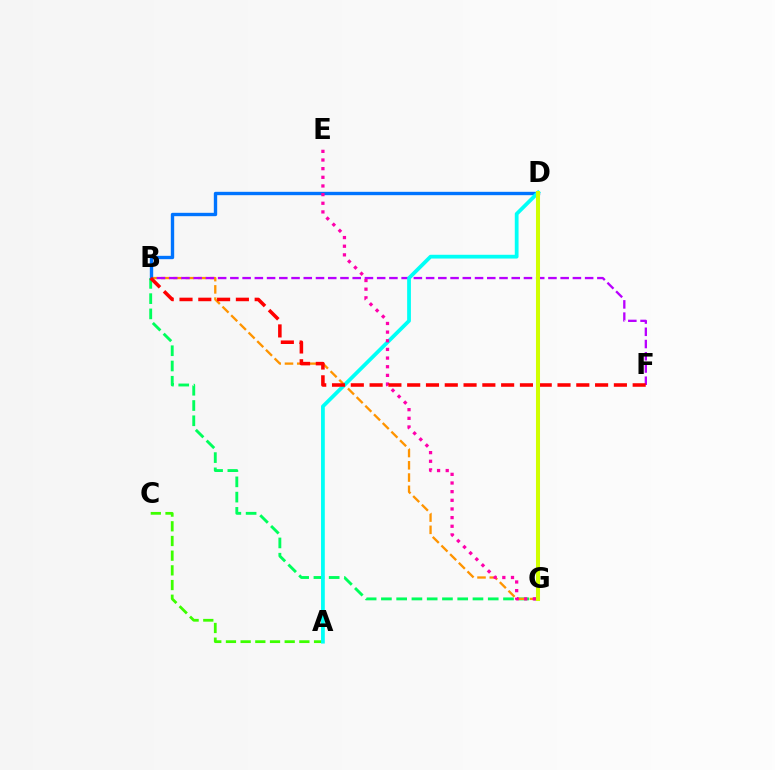{('B', 'G'): [{'color': '#00ff5c', 'line_style': 'dashed', 'thickness': 2.07}, {'color': '#ff9400', 'line_style': 'dashed', 'thickness': 1.66}], ('A', 'C'): [{'color': '#3dff00', 'line_style': 'dashed', 'thickness': 1.99}], ('D', 'G'): [{'color': '#2500ff', 'line_style': 'dotted', 'thickness': 2.88}, {'color': '#d1ff00', 'line_style': 'solid', 'thickness': 2.92}], ('B', 'F'): [{'color': '#b900ff', 'line_style': 'dashed', 'thickness': 1.66}, {'color': '#ff0000', 'line_style': 'dashed', 'thickness': 2.55}], ('B', 'D'): [{'color': '#0074ff', 'line_style': 'solid', 'thickness': 2.43}], ('A', 'D'): [{'color': '#00fff6', 'line_style': 'solid', 'thickness': 2.71}], ('E', 'G'): [{'color': '#ff00ac', 'line_style': 'dotted', 'thickness': 2.35}]}